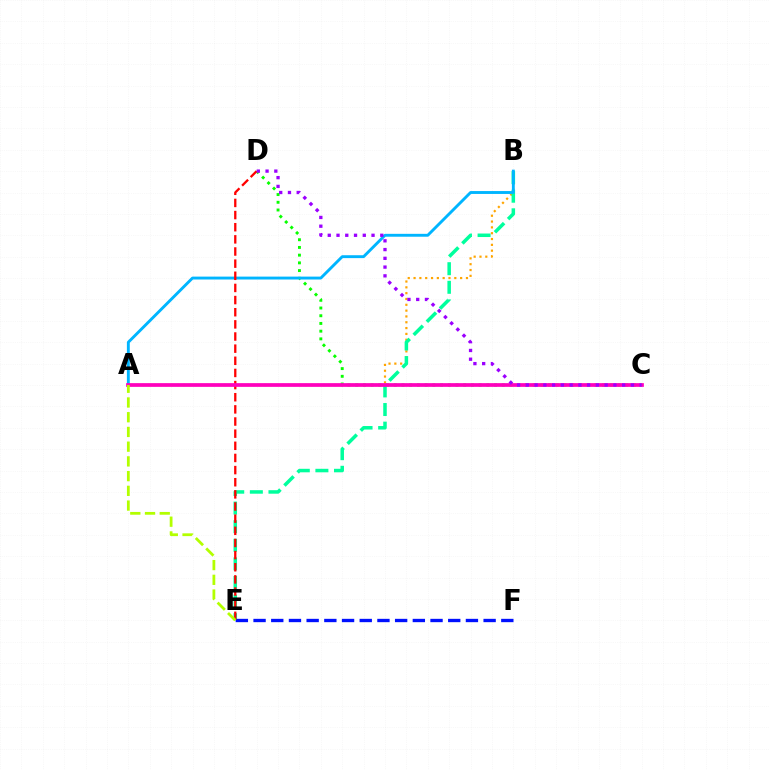{('A', 'B'): [{'color': '#ffa500', 'line_style': 'dotted', 'thickness': 1.58}, {'color': '#00b5ff', 'line_style': 'solid', 'thickness': 2.08}], ('C', 'D'): [{'color': '#08ff00', 'line_style': 'dotted', 'thickness': 2.1}, {'color': '#9b00ff', 'line_style': 'dotted', 'thickness': 2.38}], ('B', 'E'): [{'color': '#00ff9d', 'line_style': 'dashed', 'thickness': 2.53}], ('E', 'F'): [{'color': '#0010ff', 'line_style': 'dashed', 'thickness': 2.4}], ('D', 'E'): [{'color': '#ff0000', 'line_style': 'dashed', 'thickness': 1.65}], ('A', 'C'): [{'color': '#ff00bd', 'line_style': 'solid', 'thickness': 2.68}], ('A', 'E'): [{'color': '#b3ff00', 'line_style': 'dashed', 'thickness': 2.0}]}